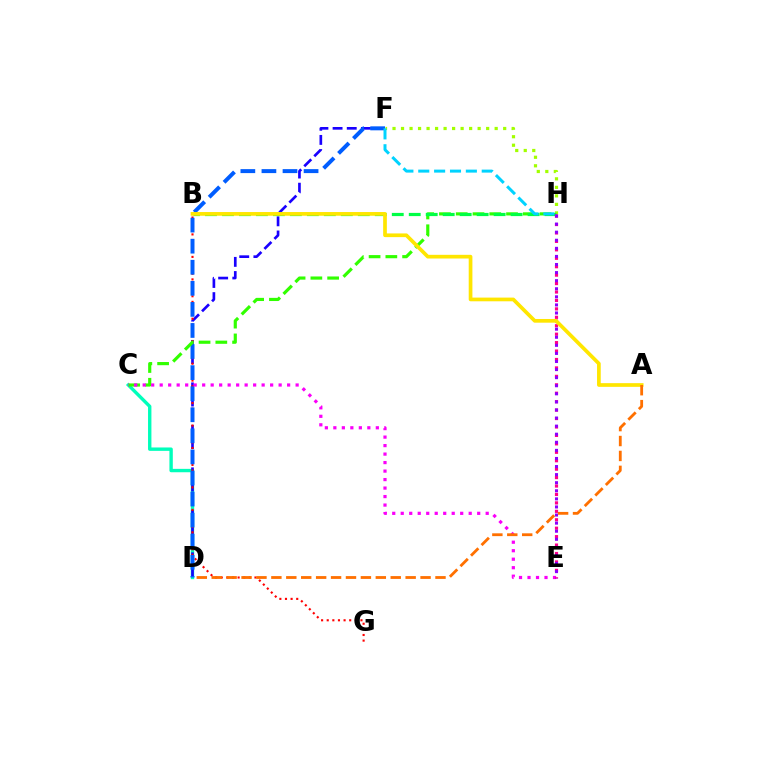{('C', 'D'): [{'color': '#00ffbb', 'line_style': 'solid', 'thickness': 2.44}], ('F', 'H'): [{'color': '#a2ff00', 'line_style': 'dotted', 'thickness': 2.31}, {'color': '#00d3ff', 'line_style': 'dashed', 'thickness': 2.16}], ('D', 'F'): [{'color': '#1900ff', 'line_style': 'dashed', 'thickness': 1.92}, {'color': '#005dff', 'line_style': 'dashed', 'thickness': 2.86}], ('B', 'G'): [{'color': '#ff0000', 'line_style': 'dotted', 'thickness': 1.53}], ('C', 'H'): [{'color': '#31ff00', 'line_style': 'dashed', 'thickness': 2.28}], ('C', 'E'): [{'color': '#fa00f9', 'line_style': 'dotted', 'thickness': 2.31}], ('B', 'H'): [{'color': '#00ff45', 'line_style': 'dashed', 'thickness': 2.31}], ('E', 'H'): [{'color': '#ff0088', 'line_style': 'dotted', 'thickness': 2.29}, {'color': '#8a00ff', 'line_style': 'dotted', 'thickness': 2.2}], ('A', 'B'): [{'color': '#ffe600', 'line_style': 'solid', 'thickness': 2.66}], ('A', 'D'): [{'color': '#ff7000', 'line_style': 'dashed', 'thickness': 2.03}]}